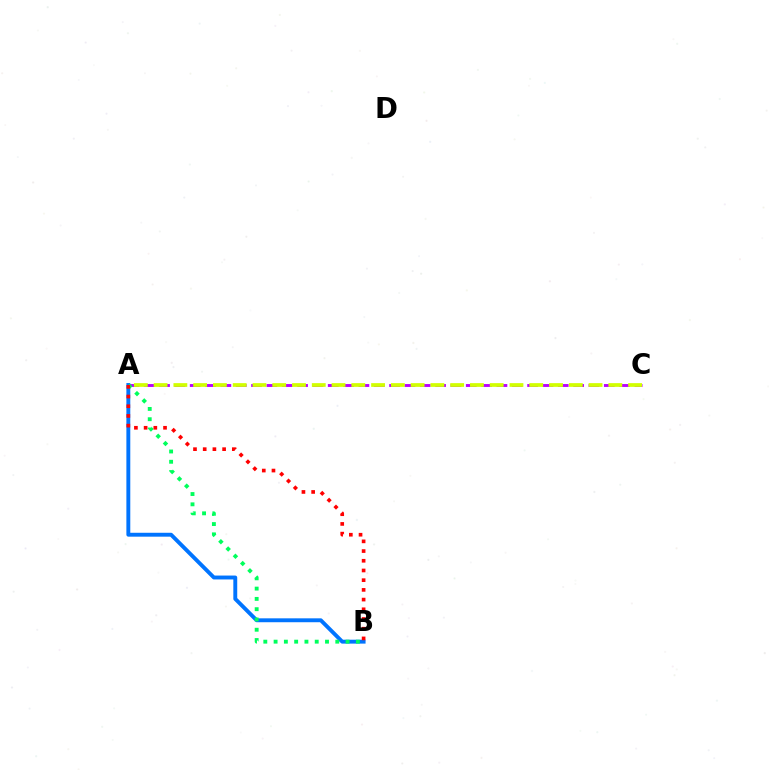{('A', 'C'): [{'color': '#b900ff', 'line_style': 'dashed', 'thickness': 2.08}, {'color': '#d1ff00', 'line_style': 'dashed', 'thickness': 2.69}], ('A', 'B'): [{'color': '#0074ff', 'line_style': 'solid', 'thickness': 2.81}, {'color': '#00ff5c', 'line_style': 'dotted', 'thickness': 2.79}, {'color': '#ff0000', 'line_style': 'dotted', 'thickness': 2.64}]}